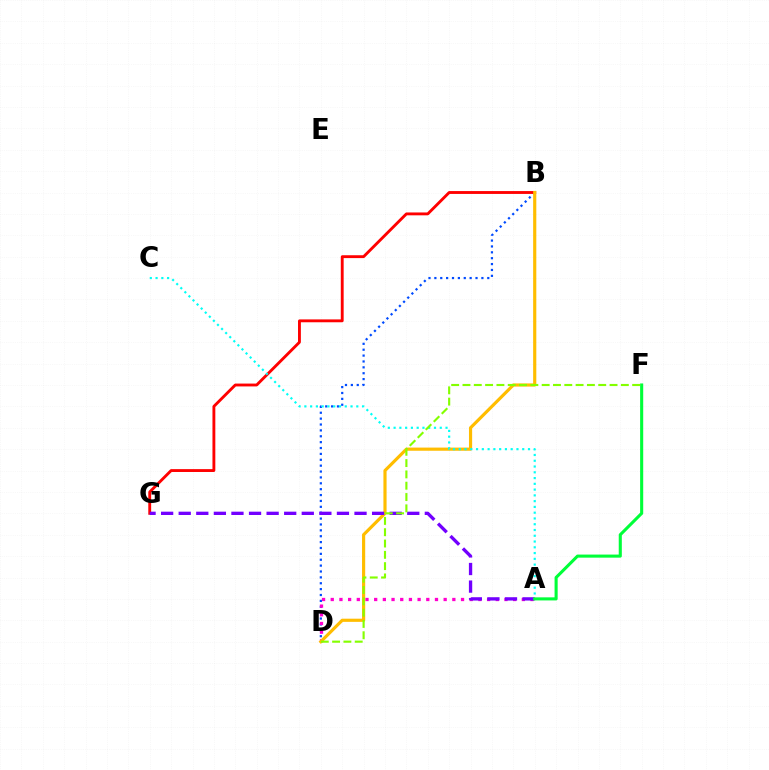{('B', 'D'): [{'color': '#004bff', 'line_style': 'dotted', 'thickness': 1.6}, {'color': '#ffbd00', 'line_style': 'solid', 'thickness': 2.28}], ('B', 'G'): [{'color': '#ff0000', 'line_style': 'solid', 'thickness': 2.06}], ('A', 'D'): [{'color': '#ff00cf', 'line_style': 'dotted', 'thickness': 2.36}], ('A', 'G'): [{'color': '#7200ff', 'line_style': 'dashed', 'thickness': 2.39}], ('A', 'C'): [{'color': '#00fff6', 'line_style': 'dotted', 'thickness': 1.57}], ('A', 'F'): [{'color': '#00ff39', 'line_style': 'solid', 'thickness': 2.22}], ('D', 'F'): [{'color': '#84ff00', 'line_style': 'dashed', 'thickness': 1.54}]}